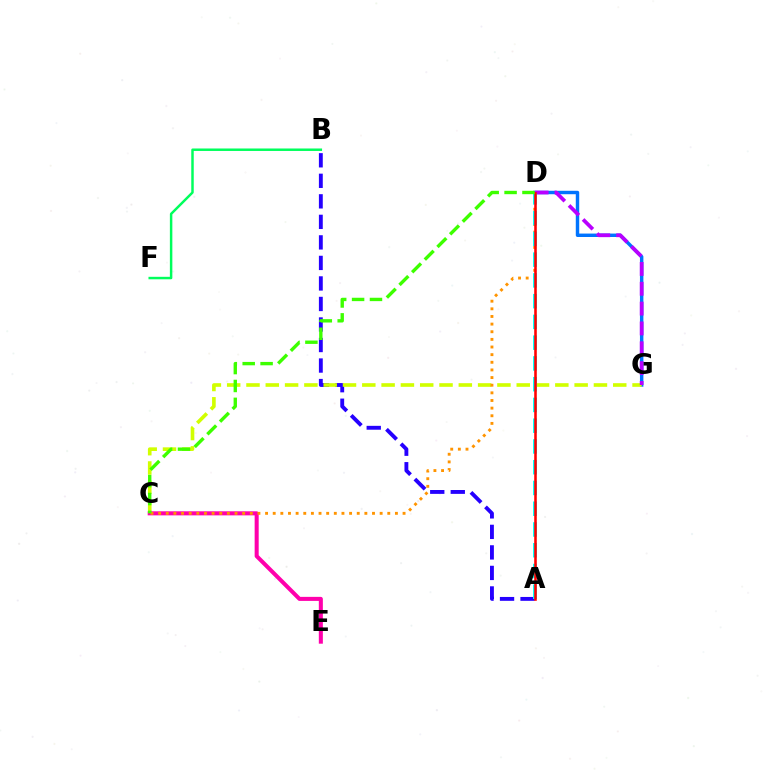{('A', 'B'): [{'color': '#2500ff', 'line_style': 'dashed', 'thickness': 2.79}], ('D', 'G'): [{'color': '#0074ff', 'line_style': 'solid', 'thickness': 2.47}, {'color': '#b900ff', 'line_style': 'dashed', 'thickness': 2.69}], ('C', 'G'): [{'color': '#d1ff00', 'line_style': 'dashed', 'thickness': 2.62}], ('C', 'E'): [{'color': '#ff00ac', 'line_style': 'solid', 'thickness': 2.91}], ('B', 'F'): [{'color': '#00ff5c', 'line_style': 'solid', 'thickness': 1.78}], ('C', 'D'): [{'color': '#ff9400', 'line_style': 'dotted', 'thickness': 2.08}, {'color': '#3dff00', 'line_style': 'dashed', 'thickness': 2.43}], ('A', 'D'): [{'color': '#00fff6', 'line_style': 'dashed', 'thickness': 2.82}, {'color': '#ff0000', 'line_style': 'solid', 'thickness': 1.85}]}